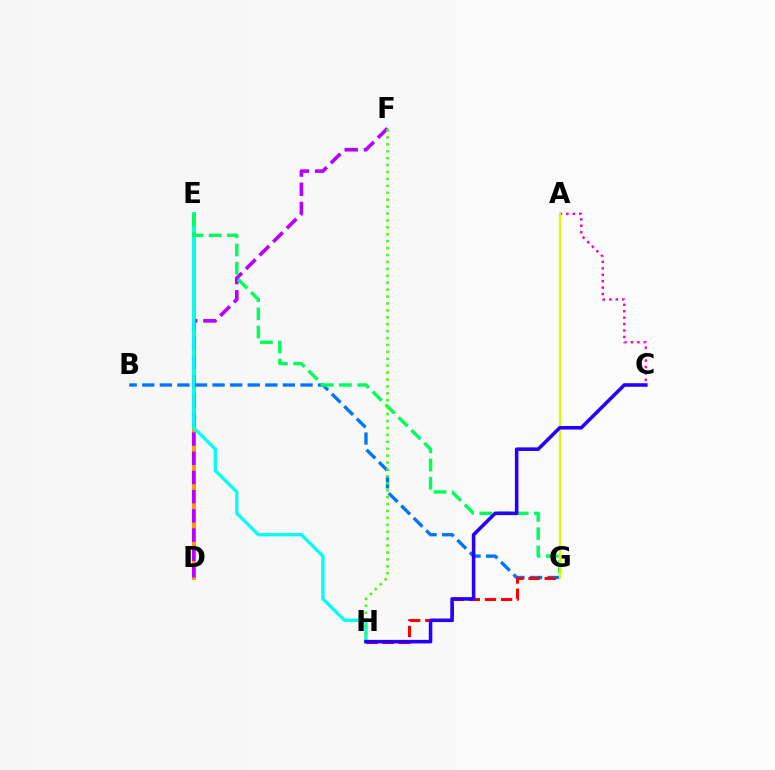{('D', 'E'): [{'color': '#ff9400', 'line_style': 'solid', 'thickness': 2.81}], ('D', 'F'): [{'color': '#b900ff', 'line_style': 'dashed', 'thickness': 2.61}], ('E', 'H'): [{'color': '#00fff6', 'line_style': 'solid', 'thickness': 2.38}], ('B', 'G'): [{'color': '#0074ff', 'line_style': 'dashed', 'thickness': 2.39}], ('G', 'H'): [{'color': '#ff0000', 'line_style': 'dashed', 'thickness': 2.19}], ('A', 'C'): [{'color': '#ff00ac', 'line_style': 'dotted', 'thickness': 1.75}], ('E', 'G'): [{'color': '#00ff5c', 'line_style': 'dashed', 'thickness': 2.47}], ('A', 'G'): [{'color': '#d1ff00', 'line_style': 'solid', 'thickness': 1.64}], ('F', 'H'): [{'color': '#3dff00', 'line_style': 'dotted', 'thickness': 1.88}], ('C', 'H'): [{'color': '#2500ff', 'line_style': 'solid', 'thickness': 2.56}]}